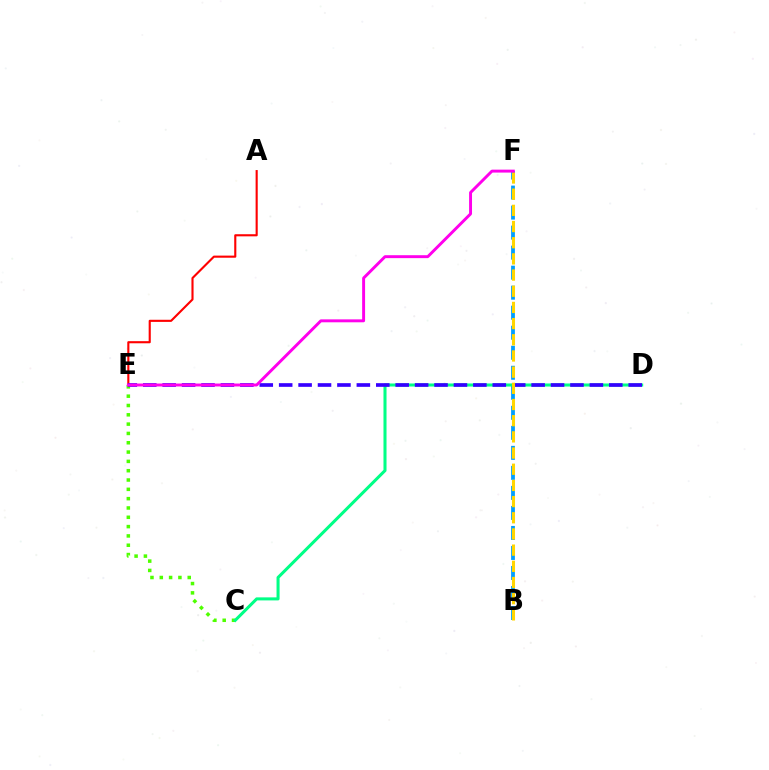{('C', 'E'): [{'color': '#4fff00', 'line_style': 'dotted', 'thickness': 2.53}], ('B', 'F'): [{'color': '#009eff', 'line_style': 'dashed', 'thickness': 2.72}, {'color': '#ffd500', 'line_style': 'dashed', 'thickness': 2.2}], ('C', 'D'): [{'color': '#00ff86', 'line_style': 'solid', 'thickness': 2.19}], ('A', 'E'): [{'color': '#ff0000', 'line_style': 'solid', 'thickness': 1.53}], ('D', 'E'): [{'color': '#3700ff', 'line_style': 'dashed', 'thickness': 2.64}], ('E', 'F'): [{'color': '#ff00ed', 'line_style': 'solid', 'thickness': 2.11}]}